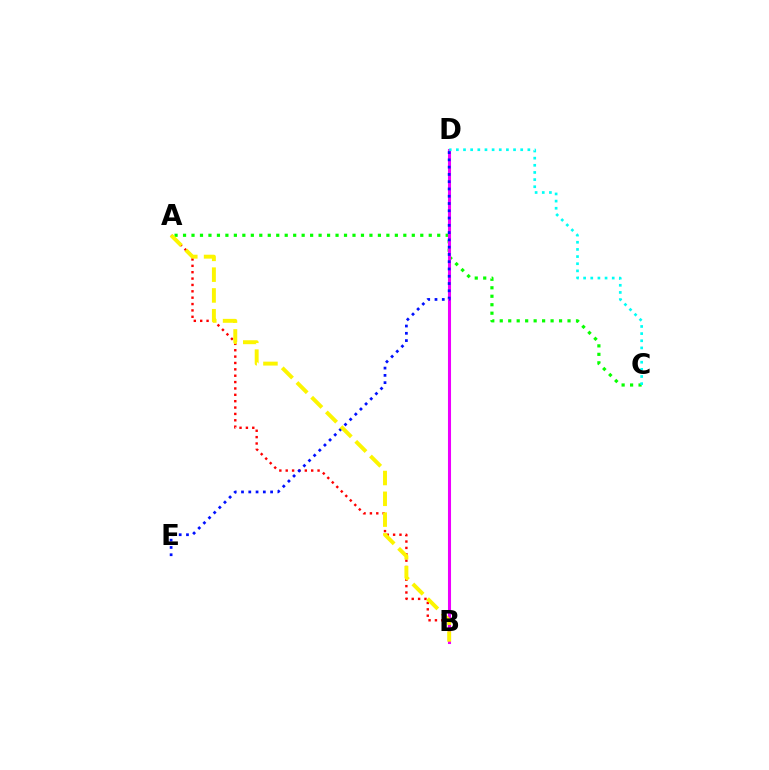{('A', 'C'): [{'color': '#08ff00', 'line_style': 'dotted', 'thickness': 2.3}], ('A', 'B'): [{'color': '#ff0000', 'line_style': 'dotted', 'thickness': 1.73}, {'color': '#fcf500', 'line_style': 'dashed', 'thickness': 2.82}], ('B', 'D'): [{'color': '#ee00ff', 'line_style': 'solid', 'thickness': 2.21}], ('D', 'E'): [{'color': '#0010ff', 'line_style': 'dotted', 'thickness': 1.98}], ('C', 'D'): [{'color': '#00fff6', 'line_style': 'dotted', 'thickness': 1.94}]}